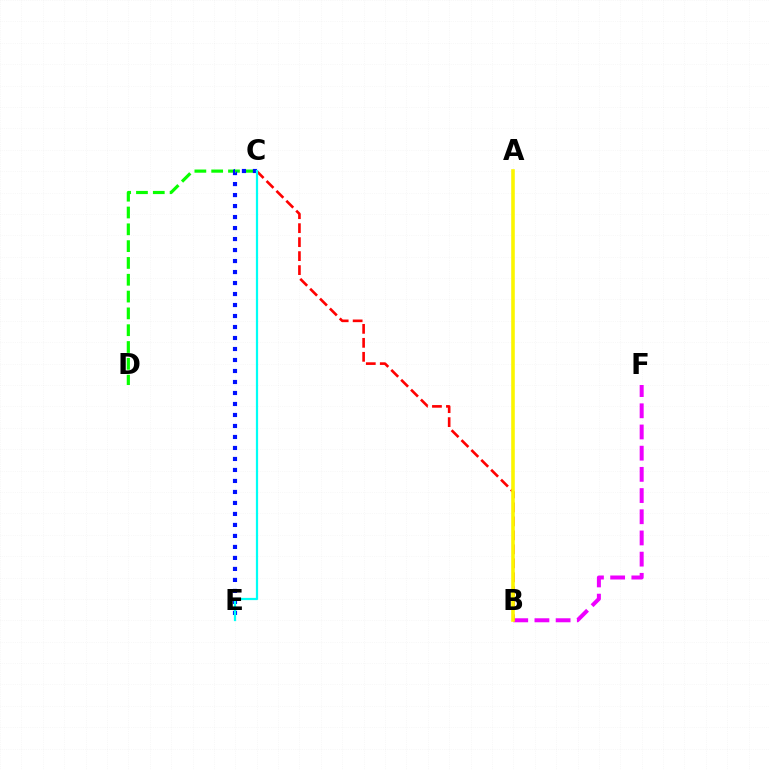{('C', 'D'): [{'color': '#08ff00', 'line_style': 'dashed', 'thickness': 2.28}], ('B', 'F'): [{'color': '#ee00ff', 'line_style': 'dashed', 'thickness': 2.88}], ('B', 'C'): [{'color': '#ff0000', 'line_style': 'dashed', 'thickness': 1.9}], ('C', 'E'): [{'color': '#0010ff', 'line_style': 'dotted', 'thickness': 2.99}, {'color': '#00fff6', 'line_style': 'solid', 'thickness': 1.61}], ('A', 'B'): [{'color': '#fcf500', 'line_style': 'solid', 'thickness': 2.59}]}